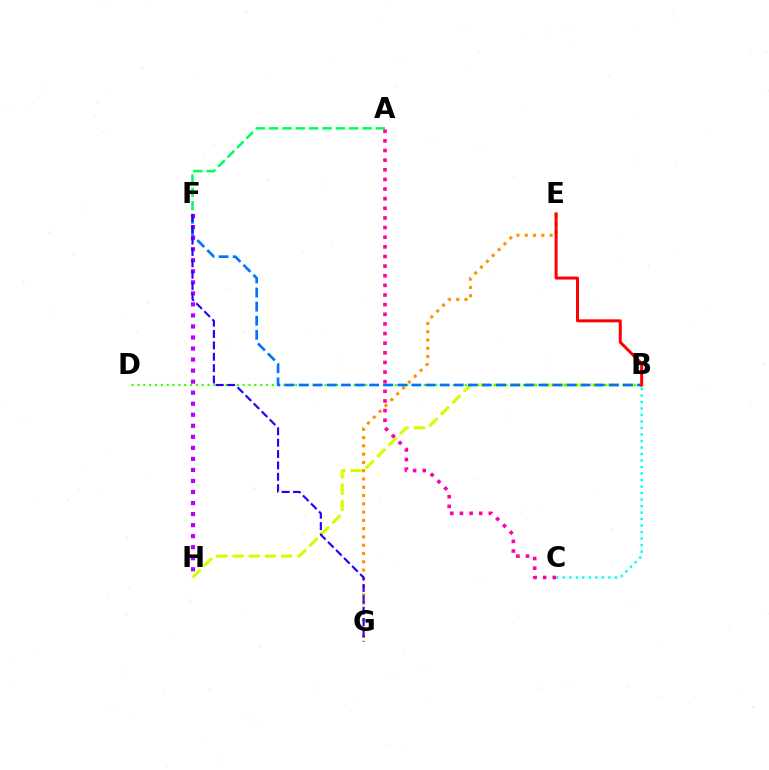{('B', 'C'): [{'color': '#00fff6', 'line_style': 'dotted', 'thickness': 1.77}], ('B', 'H'): [{'color': '#d1ff00', 'line_style': 'dashed', 'thickness': 2.21}], ('E', 'G'): [{'color': '#ff9400', 'line_style': 'dotted', 'thickness': 2.25}], ('A', 'F'): [{'color': '#00ff5c', 'line_style': 'dashed', 'thickness': 1.81}], ('B', 'D'): [{'color': '#3dff00', 'line_style': 'dotted', 'thickness': 1.59}], ('B', 'F'): [{'color': '#0074ff', 'line_style': 'dashed', 'thickness': 1.92}], ('F', 'H'): [{'color': '#b900ff', 'line_style': 'dotted', 'thickness': 3.0}], ('F', 'G'): [{'color': '#2500ff', 'line_style': 'dashed', 'thickness': 1.54}], ('B', 'E'): [{'color': '#ff0000', 'line_style': 'solid', 'thickness': 2.15}], ('A', 'C'): [{'color': '#ff00ac', 'line_style': 'dotted', 'thickness': 2.62}]}